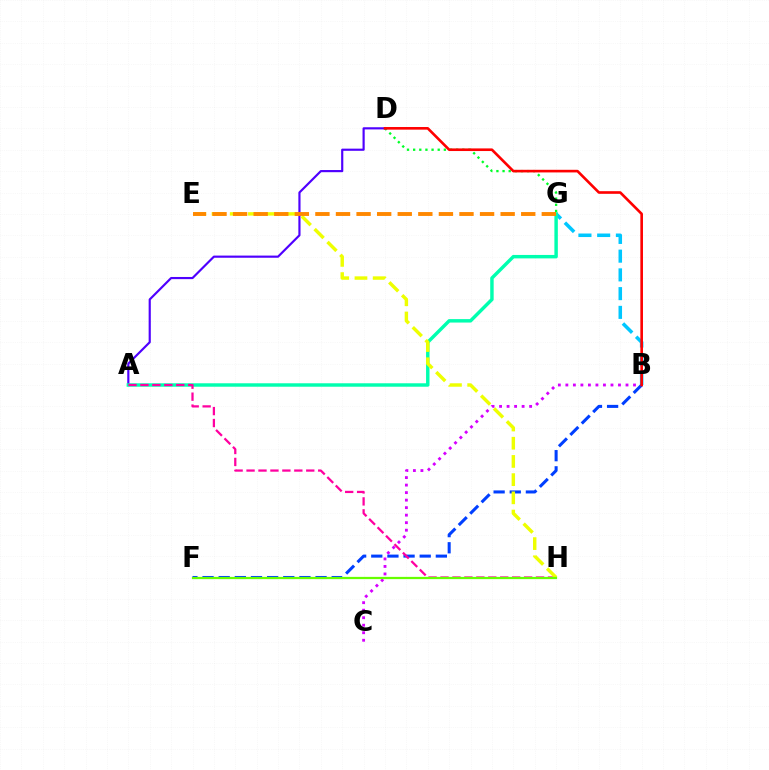{('D', 'G'): [{'color': '#00ff27', 'line_style': 'dotted', 'thickness': 1.67}], ('B', 'C'): [{'color': '#d600ff', 'line_style': 'dotted', 'thickness': 2.04}], ('B', 'G'): [{'color': '#00c7ff', 'line_style': 'dashed', 'thickness': 2.55}], ('B', 'F'): [{'color': '#003fff', 'line_style': 'dashed', 'thickness': 2.19}], ('A', 'D'): [{'color': '#4f00ff', 'line_style': 'solid', 'thickness': 1.56}], ('B', 'D'): [{'color': '#ff0000', 'line_style': 'solid', 'thickness': 1.89}], ('A', 'G'): [{'color': '#00ffaf', 'line_style': 'solid', 'thickness': 2.48}], ('A', 'H'): [{'color': '#ff00a0', 'line_style': 'dashed', 'thickness': 1.62}], ('E', 'H'): [{'color': '#eeff00', 'line_style': 'dashed', 'thickness': 2.47}], ('F', 'H'): [{'color': '#66ff00', 'line_style': 'solid', 'thickness': 1.61}], ('E', 'G'): [{'color': '#ff8800', 'line_style': 'dashed', 'thickness': 2.8}]}